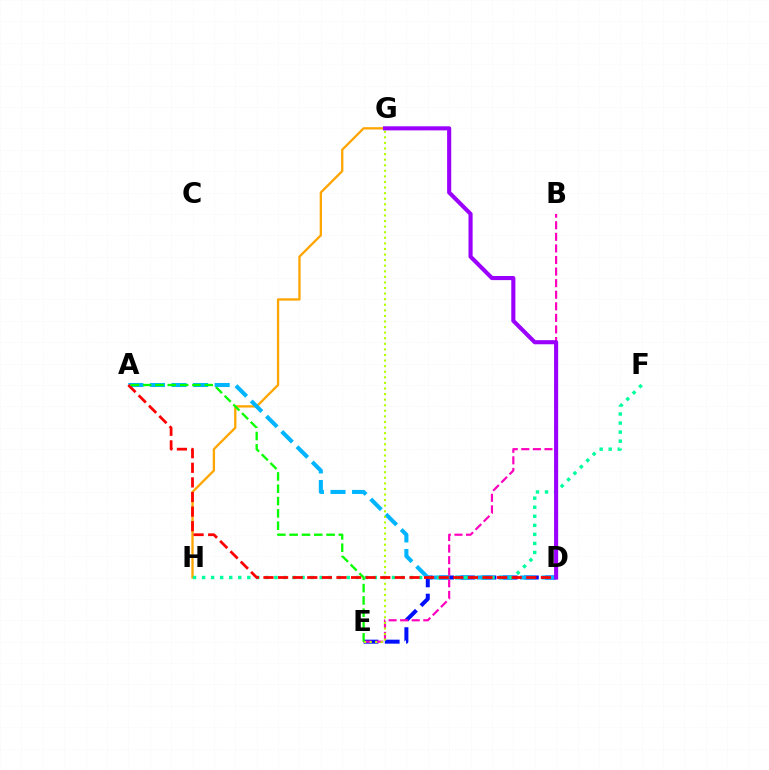{('D', 'E'): [{'color': '#0010ff', 'line_style': 'dashed', 'thickness': 2.88}], ('G', 'H'): [{'color': '#ffa500', 'line_style': 'solid', 'thickness': 1.66}], ('A', 'D'): [{'color': '#00b5ff', 'line_style': 'dashed', 'thickness': 2.93}, {'color': '#ff0000', 'line_style': 'dashed', 'thickness': 1.98}], ('B', 'E'): [{'color': '#ff00bd', 'line_style': 'dashed', 'thickness': 1.57}], ('F', 'H'): [{'color': '#00ff9d', 'line_style': 'dotted', 'thickness': 2.46}], ('E', 'G'): [{'color': '#b3ff00', 'line_style': 'dotted', 'thickness': 1.52}], ('D', 'G'): [{'color': '#9b00ff', 'line_style': 'solid', 'thickness': 2.95}], ('A', 'E'): [{'color': '#08ff00', 'line_style': 'dashed', 'thickness': 1.67}]}